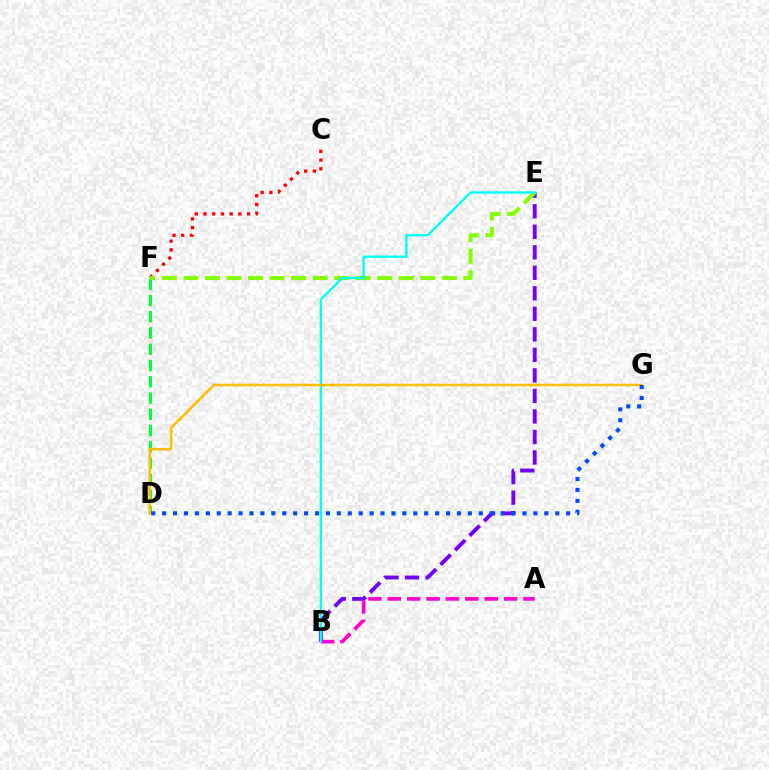{('C', 'F'): [{'color': '#ff0000', 'line_style': 'dotted', 'thickness': 2.37}], ('D', 'F'): [{'color': '#00ff39', 'line_style': 'dashed', 'thickness': 2.21}], ('B', 'E'): [{'color': '#7200ff', 'line_style': 'dashed', 'thickness': 2.79}, {'color': '#00fff6', 'line_style': 'solid', 'thickness': 1.69}], ('A', 'B'): [{'color': '#ff00cf', 'line_style': 'dashed', 'thickness': 2.63}], ('E', 'F'): [{'color': '#84ff00', 'line_style': 'dashed', 'thickness': 2.93}], ('D', 'G'): [{'color': '#ffbd00', 'line_style': 'solid', 'thickness': 1.81}, {'color': '#004bff', 'line_style': 'dotted', 'thickness': 2.97}]}